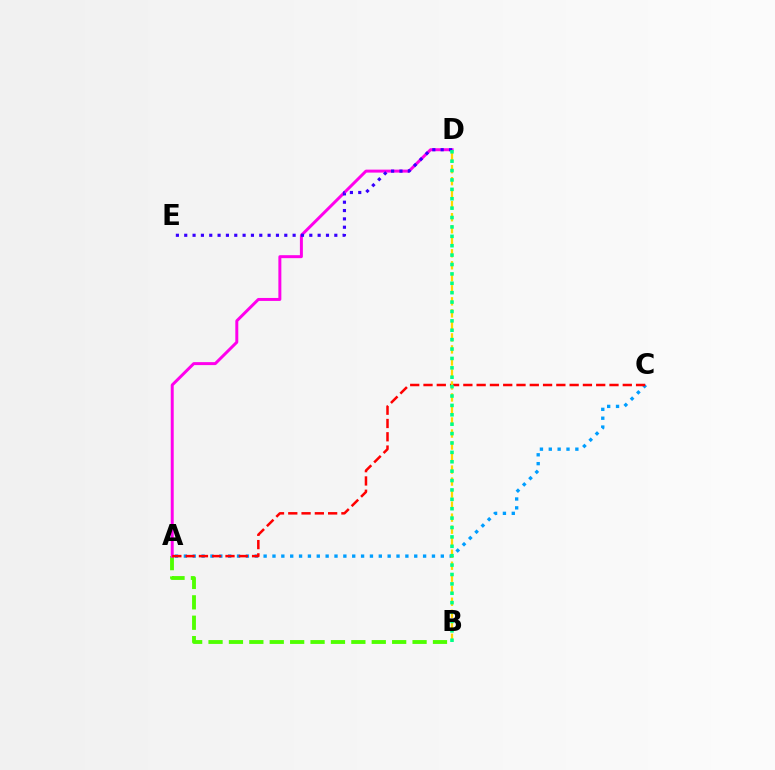{('A', 'C'): [{'color': '#009eff', 'line_style': 'dotted', 'thickness': 2.41}, {'color': '#ff0000', 'line_style': 'dashed', 'thickness': 1.8}], ('A', 'B'): [{'color': '#4fff00', 'line_style': 'dashed', 'thickness': 2.77}], ('A', 'D'): [{'color': '#ff00ed', 'line_style': 'solid', 'thickness': 2.14}], ('B', 'D'): [{'color': '#ffd500', 'line_style': 'dashed', 'thickness': 1.63}, {'color': '#00ff86', 'line_style': 'dotted', 'thickness': 2.55}], ('D', 'E'): [{'color': '#3700ff', 'line_style': 'dotted', 'thickness': 2.27}]}